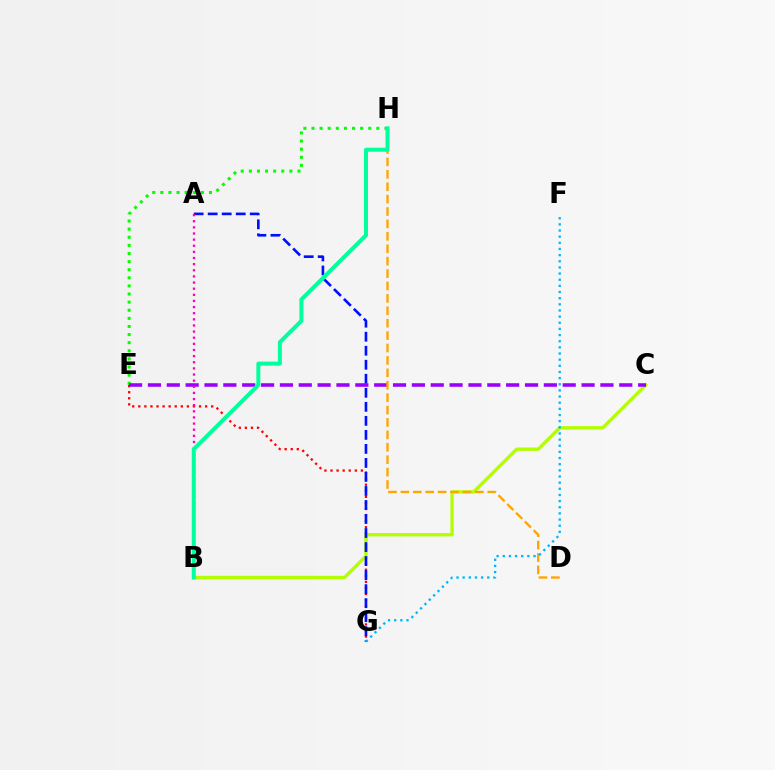{('E', 'G'): [{'color': '#ff0000', 'line_style': 'dotted', 'thickness': 1.65}], ('B', 'C'): [{'color': '#b3ff00', 'line_style': 'solid', 'thickness': 2.4}], ('E', 'H'): [{'color': '#08ff00', 'line_style': 'dotted', 'thickness': 2.2}], ('A', 'G'): [{'color': '#0010ff', 'line_style': 'dashed', 'thickness': 1.91}], ('C', 'E'): [{'color': '#9b00ff', 'line_style': 'dashed', 'thickness': 2.56}], ('D', 'H'): [{'color': '#ffa500', 'line_style': 'dashed', 'thickness': 1.69}], ('F', 'G'): [{'color': '#00b5ff', 'line_style': 'dotted', 'thickness': 1.67}], ('A', 'B'): [{'color': '#ff00bd', 'line_style': 'dotted', 'thickness': 1.67}], ('B', 'H'): [{'color': '#00ff9d', 'line_style': 'solid', 'thickness': 2.86}]}